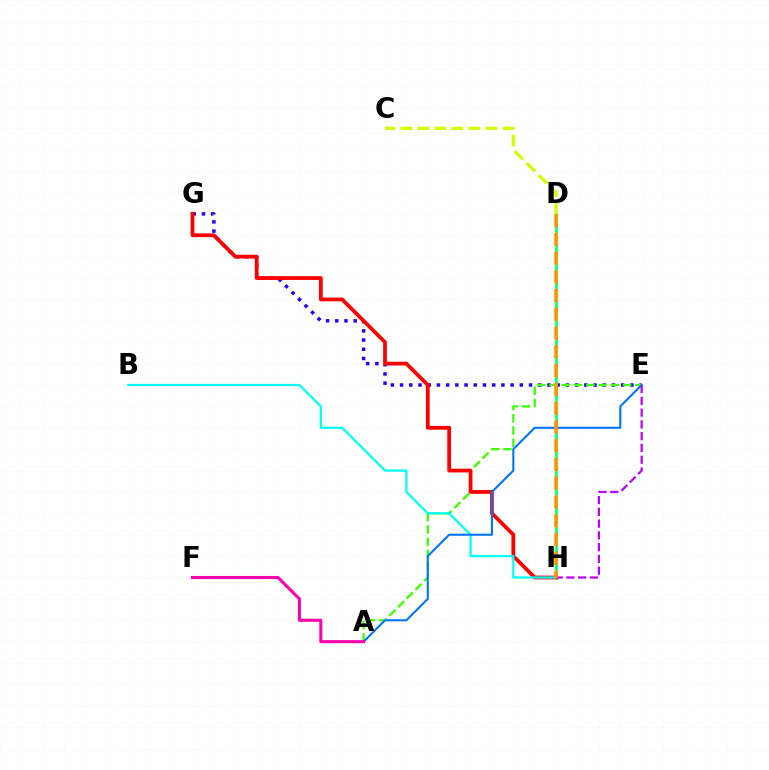{('E', 'G'): [{'color': '#2500ff', 'line_style': 'dotted', 'thickness': 2.5}], ('A', 'E'): [{'color': '#3dff00', 'line_style': 'dashed', 'thickness': 1.67}, {'color': '#0074ff', 'line_style': 'solid', 'thickness': 1.51}], ('D', 'H'): [{'color': '#00ff5c', 'line_style': 'solid', 'thickness': 1.83}, {'color': '#ff9400', 'line_style': 'dashed', 'thickness': 2.55}], ('G', 'H'): [{'color': '#ff0000', 'line_style': 'solid', 'thickness': 2.71}], ('B', 'H'): [{'color': '#00fff6', 'line_style': 'solid', 'thickness': 1.61}], ('C', 'D'): [{'color': '#d1ff00', 'line_style': 'dashed', 'thickness': 2.31}], ('E', 'H'): [{'color': '#b900ff', 'line_style': 'dashed', 'thickness': 1.6}], ('A', 'F'): [{'color': '#ff00ac', 'line_style': 'solid', 'thickness': 2.22}]}